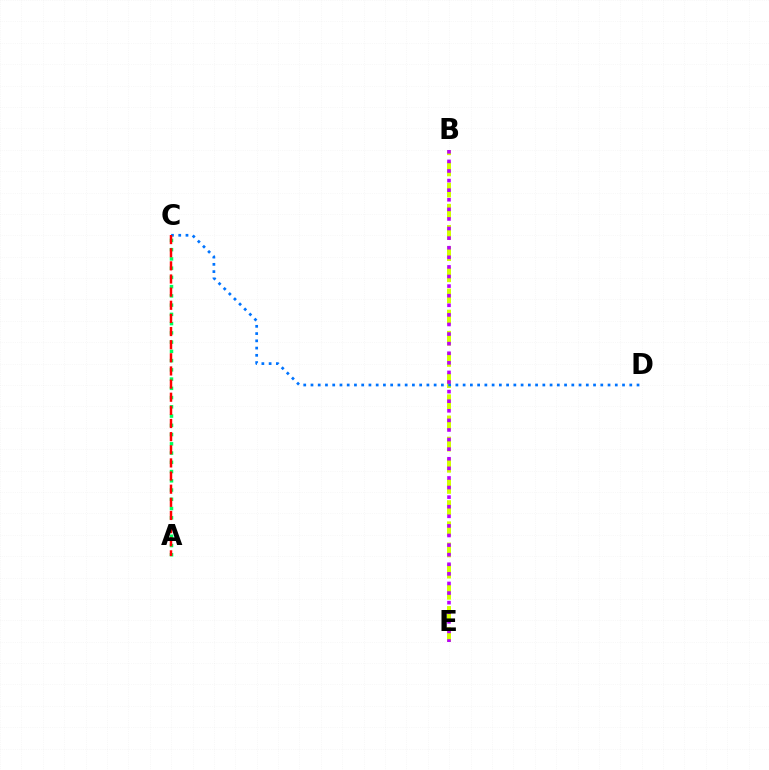{('B', 'E'): [{'color': '#d1ff00', 'line_style': 'dashed', 'thickness': 2.88}, {'color': '#b900ff', 'line_style': 'dotted', 'thickness': 2.61}], ('A', 'C'): [{'color': '#00ff5c', 'line_style': 'dotted', 'thickness': 2.51}, {'color': '#ff0000', 'line_style': 'dashed', 'thickness': 1.78}], ('C', 'D'): [{'color': '#0074ff', 'line_style': 'dotted', 'thickness': 1.97}]}